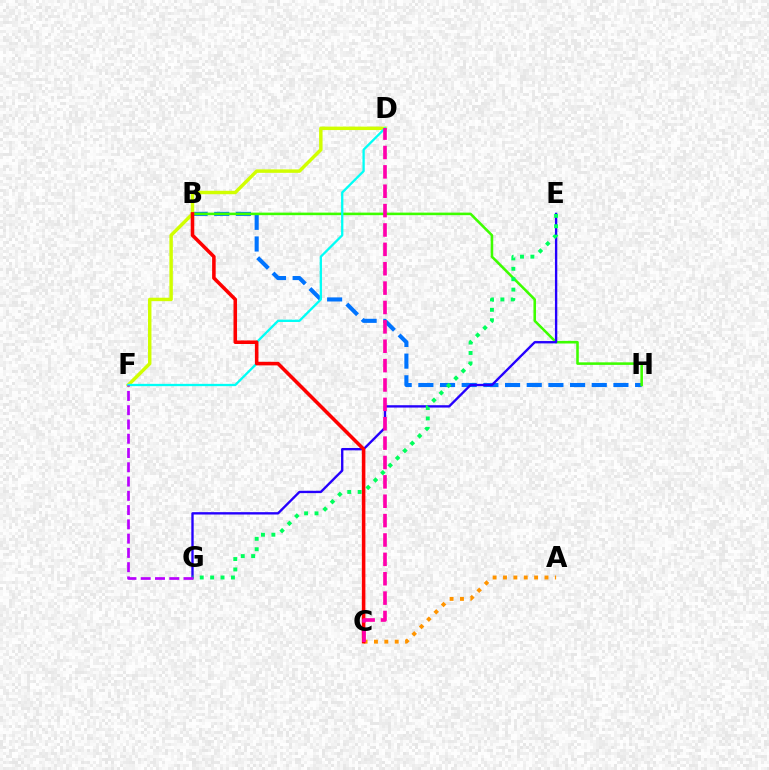{('B', 'H'): [{'color': '#0074ff', 'line_style': 'dashed', 'thickness': 2.94}, {'color': '#3dff00', 'line_style': 'solid', 'thickness': 1.84}], ('A', 'C'): [{'color': '#ff9400', 'line_style': 'dotted', 'thickness': 2.82}], ('D', 'F'): [{'color': '#d1ff00', 'line_style': 'solid', 'thickness': 2.48}, {'color': '#00fff6', 'line_style': 'solid', 'thickness': 1.65}], ('E', 'G'): [{'color': '#2500ff', 'line_style': 'solid', 'thickness': 1.7}, {'color': '#00ff5c', 'line_style': 'dotted', 'thickness': 2.83}], ('B', 'C'): [{'color': '#ff0000', 'line_style': 'solid', 'thickness': 2.56}], ('F', 'G'): [{'color': '#b900ff', 'line_style': 'dashed', 'thickness': 1.94}], ('C', 'D'): [{'color': '#ff00ac', 'line_style': 'dashed', 'thickness': 2.63}]}